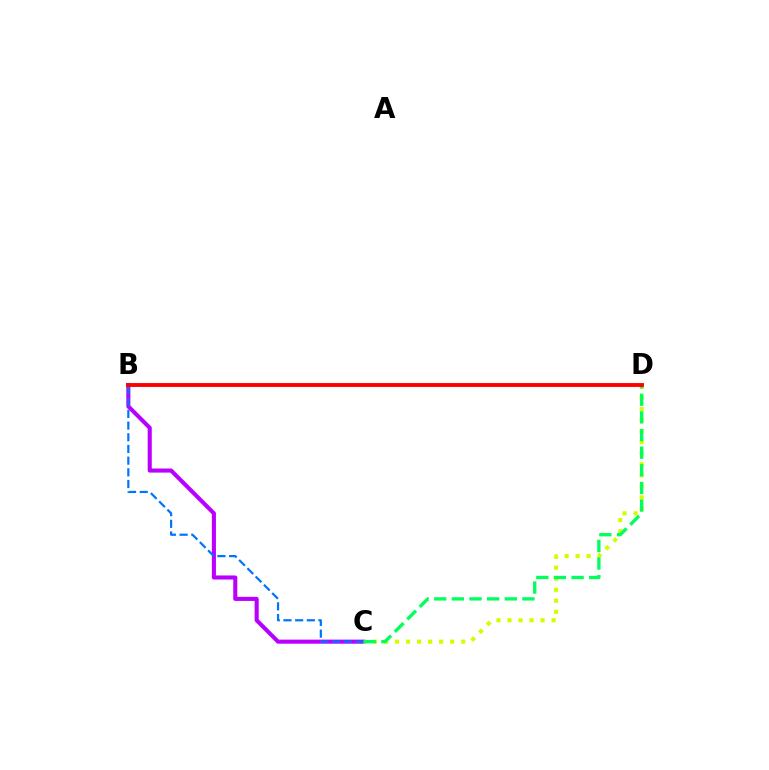{('B', 'C'): [{'color': '#b900ff', 'line_style': 'solid', 'thickness': 2.94}, {'color': '#0074ff', 'line_style': 'dashed', 'thickness': 1.59}], ('C', 'D'): [{'color': '#d1ff00', 'line_style': 'dotted', 'thickness': 3.0}, {'color': '#00ff5c', 'line_style': 'dashed', 'thickness': 2.4}], ('B', 'D'): [{'color': '#ff0000', 'line_style': 'solid', 'thickness': 2.8}]}